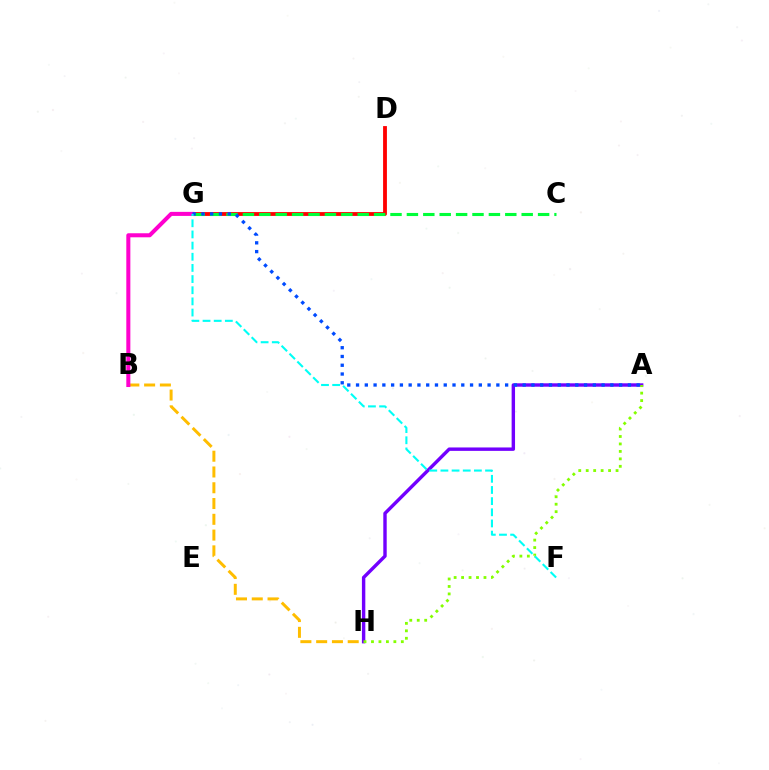{('A', 'H'): [{'color': '#7200ff', 'line_style': 'solid', 'thickness': 2.45}, {'color': '#84ff00', 'line_style': 'dotted', 'thickness': 2.03}], ('B', 'H'): [{'color': '#ffbd00', 'line_style': 'dashed', 'thickness': 2.14}], ('D', 'G'): [{'color': '#ff0000', 'line_style': 'solid', 'thickness': 2.75}], ('C', 'G'): [{'color': '#00ff39', 'line_style': 'dashed', 'thickness': 2.23}], ('B', 'G'): [{'color': '#ff00cf', 'line_style': 'solid', 'thickness': 2.91}], ('A', 'G'): [{'color': '#004bff', 'line_style': 'dotted', 'thickness': 2.38}], ('F', 'G'): [{'color': '#00fff6', 'line_style': 'dashed', 'thickness': 1.52}]}